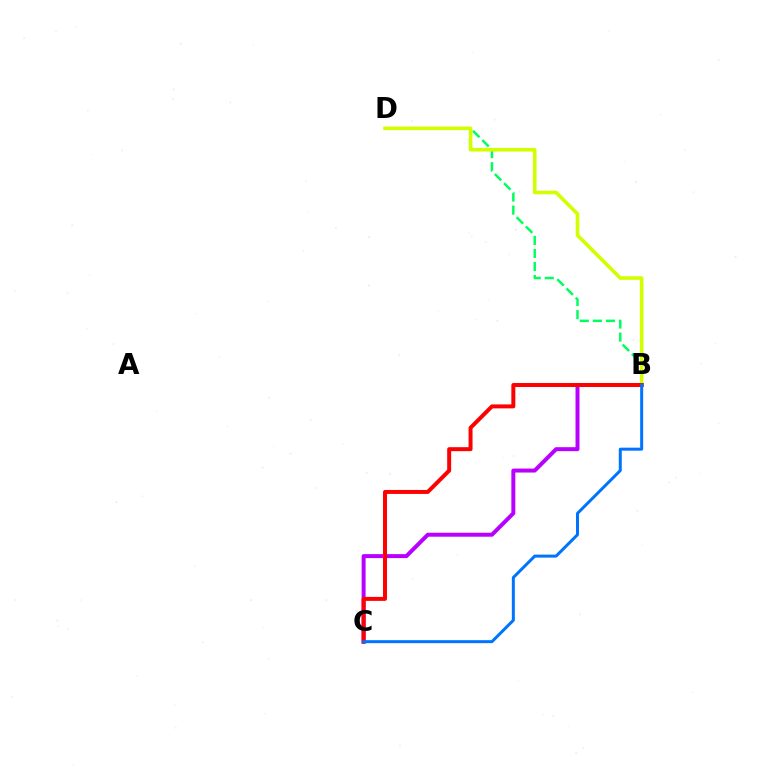{('B', 'D'): [{'color': '#00ff5c', 'line_style': 'dashed', 'thickness': 1.77}, {'color': '#d1ff00', 'line_style': 'solid', 'thickness': 2.6}], ('B', 'C'): [{'color': '#b900ff', 'line_style': 'solid', 'thickness': 2.86}, {'color': '#ff0000', 'line_style': 'solid', 'thickness': 2.86}, {'color': '#0074ff', 'line_style': 'solid', 'thickness': 2.16}]}